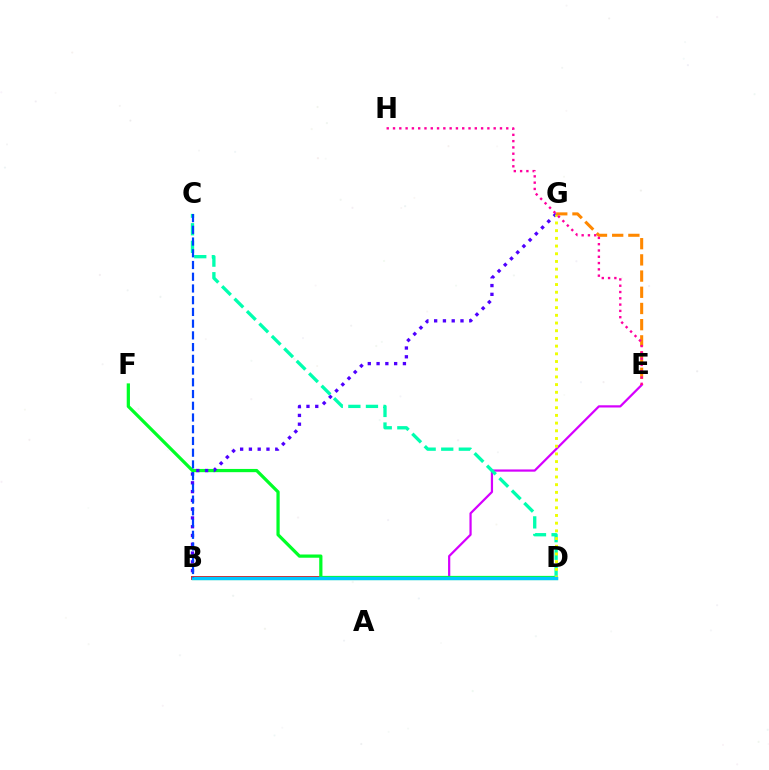{('B', 'E'): [{'color': '#d600ff', 'line_style': 'solid', 'thickness': 1.6}], ('B', 'D'): [{'color': '#ff0000', 'line_style': 'solid', 'thickness': 2.76}, {'color': '#66ff00', 'line_style': 'solid', 'thickness': 2.26}, {'color': '#00c7ff', 'line_style': 'solid', 'thickness': 2.46}], ('D', 'F'): [{'color': '#00ff27', 'line_style': 'solid', 'thickness': 2.33}], ('B', 'G'): [{'color': '#4f00ff', 'line_style': 'dotted', 'thickness': 2.39}], ('C', 'D'): [{'color': '#00ffaf', 'line_style': 'dashed', 'thickness': 2.39}], ('D', 'G'): [{'color': '#eeff00', 'line_style': 'dotted', 'thickness': 2.09}], ('E', 'G'): [{'color': '#ff8800', 'line_style': 'dashed', 'thickness': 2.2}], ('B', 'C'): [{'color': '#003fff', 'line_style': 'dashed', 'thickness': 1.59}], ('E', 'H'): [{'color': '#ff00a0', 'line_style': 'dotted', 'thickness': 1.71}]}